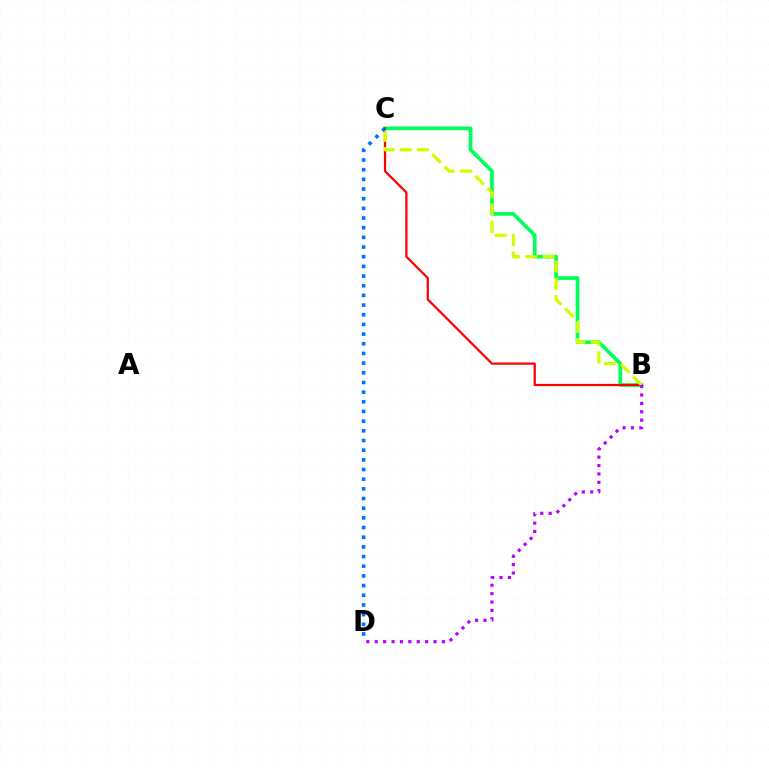{('B', 'C'): [{'color': '#00ff5c', 'line_style': 'solid', 'thickness': 2.66}, {'color': '#ff0000', 'line_style': 'solid', 'thickness': 1.61}, {'color': '#d1ff00', 'line_style': 'dashed', 'thickness': 2.35}], ('B', 'D'): [{'color': '#b900ff', 'line_style': 'dotted', 'thickness': 2.28}], ('C', 'D'): [{'color': '#0074ff', 'line_style': 'dotted', 'thickness': 2.63}]}